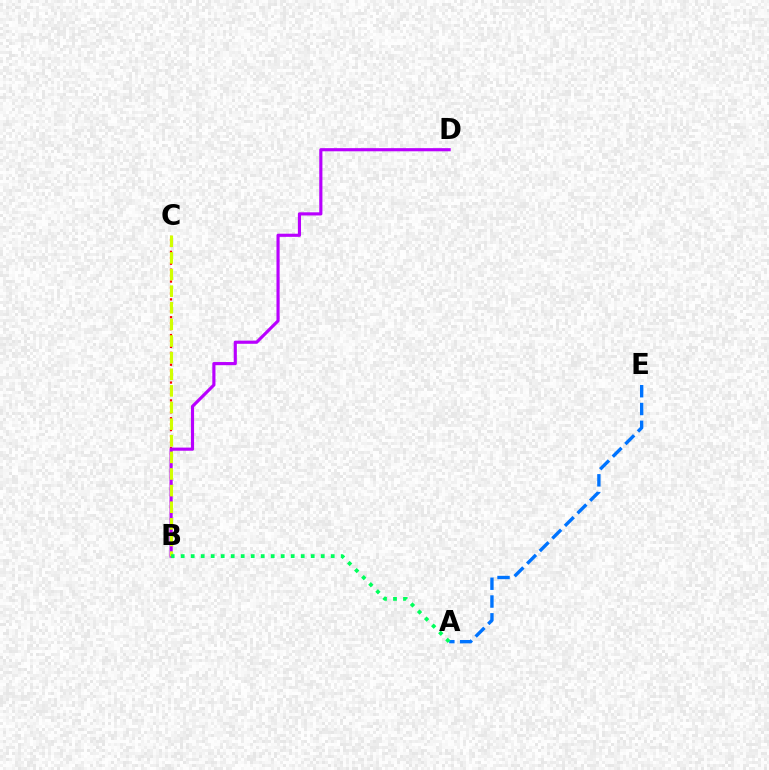{('A', 'E'): [{'color': '#0074ff', 'line_style': 'dashed', 'thickness': 2.42}], ('B', 'C'): [{'color': '#ff0000', 'line_style': 'dotted', 'thickness': 1.61}, {'color': '#d1ff00', 'line_style': 'dashed', 'thickness': 2.26}], ('B', 'D'): [{'color': '#b900ff', 'line_style': 'solid', 'thickness': 2.26}], ('A', 'B'): [{'color': '#00ff5c', 'line_style': 'dotted', 'thickness': 2.72}]}